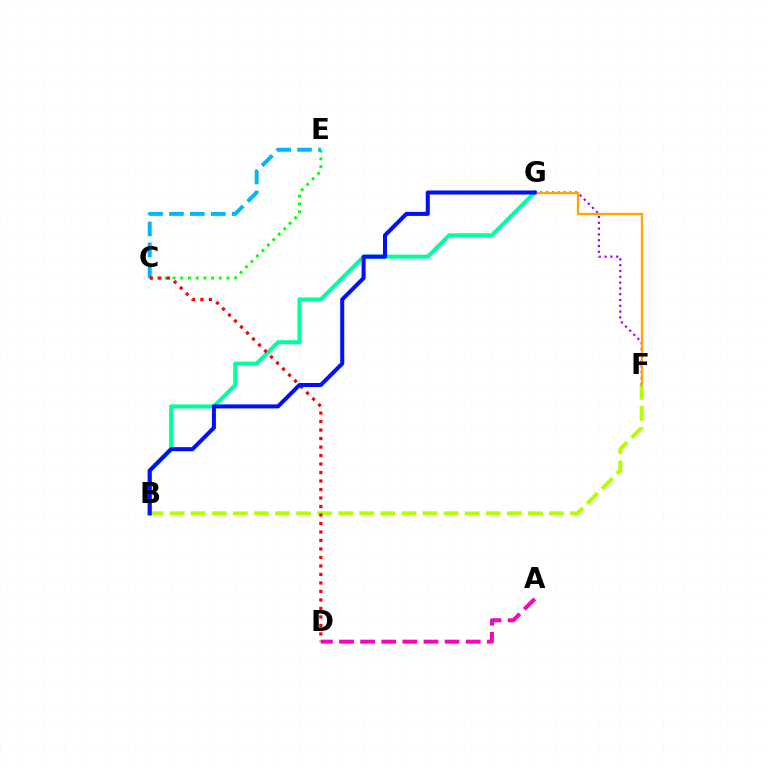{('C', 'E'): [{'color': '#08ff00', 'line_style': 'dotted', 'thickness': 2.09}, {'color': '#00b5ff', 'line_style': 'dashed', 'thickness': 2.84}], ('B', 'G'): [{'color': '#00ff9d', 'line_style': 'solid', 'thickness': 2.91}, {'color': '#0010ff', 'line_style': 'solid', 'thickness': 2.91}], ('B', 'F'): [{'color': '#b3ff00', 'line_style': 'dashed', 'thickness': 2.86}], ('F', 'G'): [{'color': '#9b00ff', 'line_style': 'dotted', 'thickness': 1.58}, {'color': '#ffa500', 'line_style': 'solid', 'thickness': 1.69}], ('A', 'D'): [{'color': '#ff00bd', 'line_style': 'dashed', 'thickness': 2.87}], ('C', 'D'): [{'color': '#ff0000', 'line_style': 'dotted', 'thickness': 2.31}]}